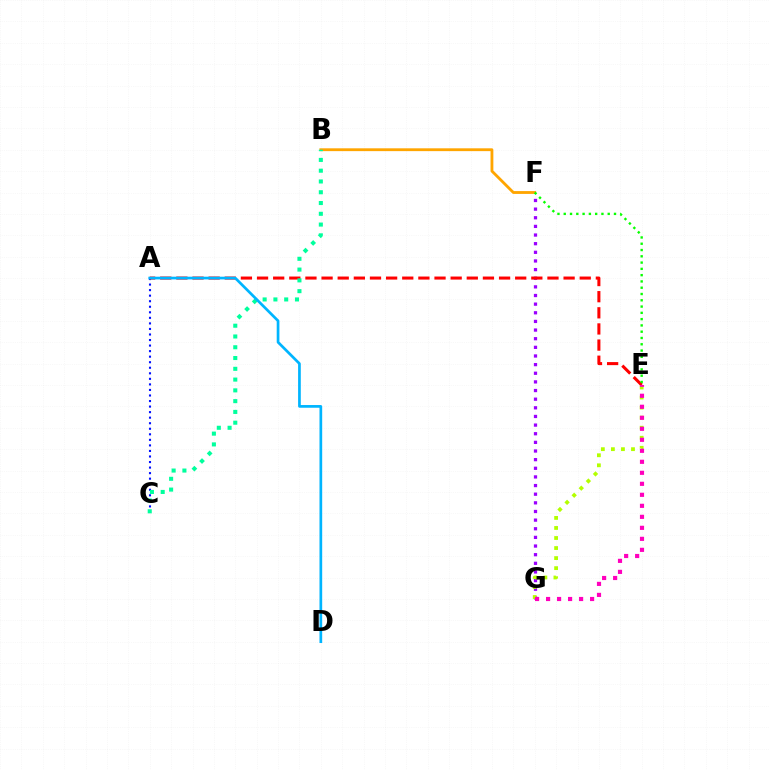{('B', 'F'): [{'color': '#ffa500', 'line_style': 'solid', 'thickness': 2.03}], ('A', 'C'): [{'color': '#0010ff', 'line_style': 'dotted', 'thickness': 1.51}], ('F', 'G'): [{'color': '#9b00ff', 'line_style': 'dotted', 'thickness': 2.35}], ('A', 'E'): [{'color': '#ff0000', 'line_style': 'dashed', 'thickness': 2.19}], ('E', 'G'): [{'color': '#b3ff00', 'line_style': 'dotted', 'thickness': 2.73}, {'color': '#ff00bd', 'line_style': 'dotted', 'thickness': 2.99}], ('B', 'C'): [{'color': '#00ff9d', 'line_style': 'dotted', 'thickness': 2.93}], ('E', 'F'): [{'color': '#08ff00', 'line_style': 'dotted', 'thickness': 1.71}], ('A', 'D'): [{'color': '#00b5ff', 'line_style': 'solid', 'thickness': 1.95}]}